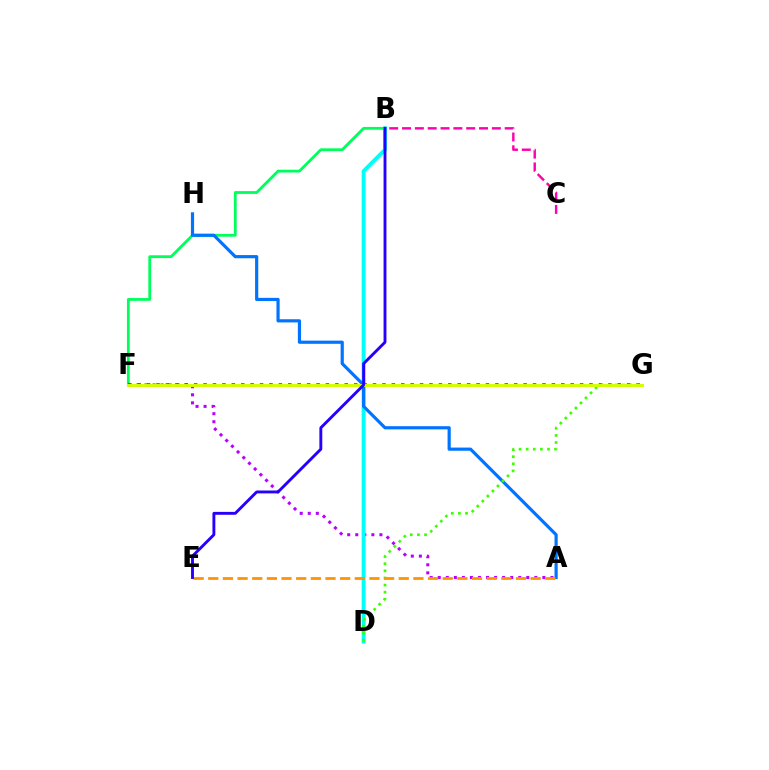{('A', 'F'): [{'color': '#b900ff', 'line_style': 'dotted', 'thickness': 2.19}], ('B', 'F'): [{'color': '#00ff5c', 'line_style': 'solid', 'thickness': 2.02}], ('B', 'D'): [{'color': '#00fff6', 'line_style': 'solid', 'thickness': 2.8}], ('B', 'C'): [{'color': '#ff00ac', 'line_style': 'dashed', 'thickness': 1.74}], ('A', 'H'): [{'color': '#0074ff', 'line_style': 'solid', 'thickness': 2.29}], ('F', 'G'): [{'color': '#ff0000', 'line_style': 'dotted', 'thickness': 2.56}, {'color': '#d1ff00', 'line_style': 'solid', 'thickness': 2.12}], ('D', 'G'): [{'color': '#3dff00', 'line_style': 'dotted', 'thickness': 1.94}], ('A', 'E'): [{'color': '#ff9400', 'line_style': 'dashed', 'thickness': 1.99}], ('B', 'E'): [{'color': '#2500ff', 'line_style': 'solid', 'thickness': 2.08}]}